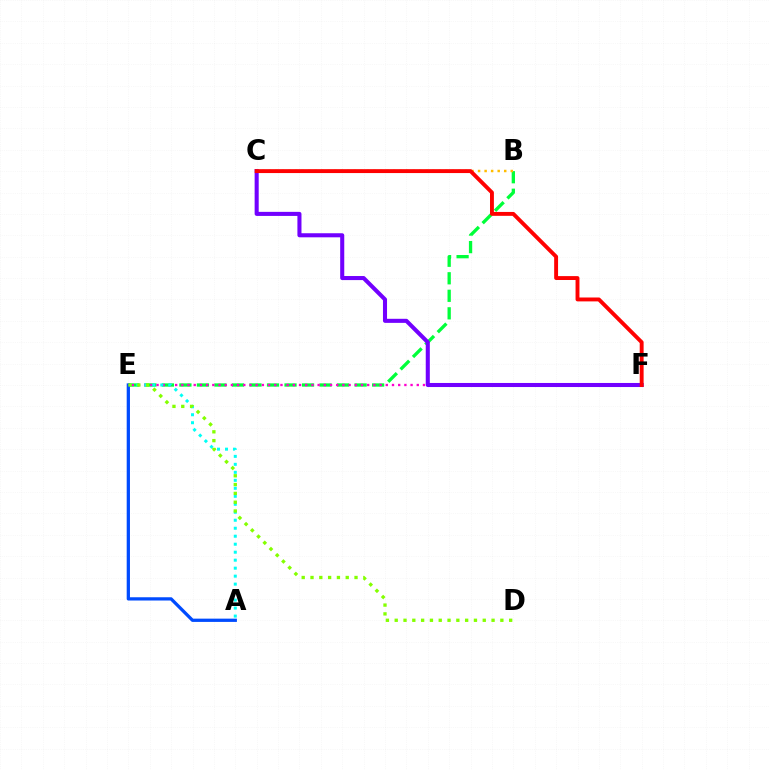{('B', 'E'): [{'color': '#00ff39', 'line_style': 'dashed', 'thickness': 2.38}], ('E', 'F'): [{'color': '#ff00cf', 'line_style': 'dotted', 'thickness': 1.68}], ('C', 'F'): [{'color': '#7200ff', 'line_style': 'solid', 'thickness': 2.93}, {'color': '#ff0000', 'line_style': 'solid', 'thickness': 2.81}], ('B', 'C'): [{'color': '#ffbd00', 'line_style': 'dotted', 'thickness': 1.78}], ('A', 'E'): [{'color': '#00fff6', 'line_style': 'dotted', 'thickness': 2.17}, {'color': '#004bff', 'line_style': 'solid', 'thickness': 2.35}], ('D', 'E'): [{'color': '#84ff00', 'line_style': 'dotted', 'thickness': 2.39}]}